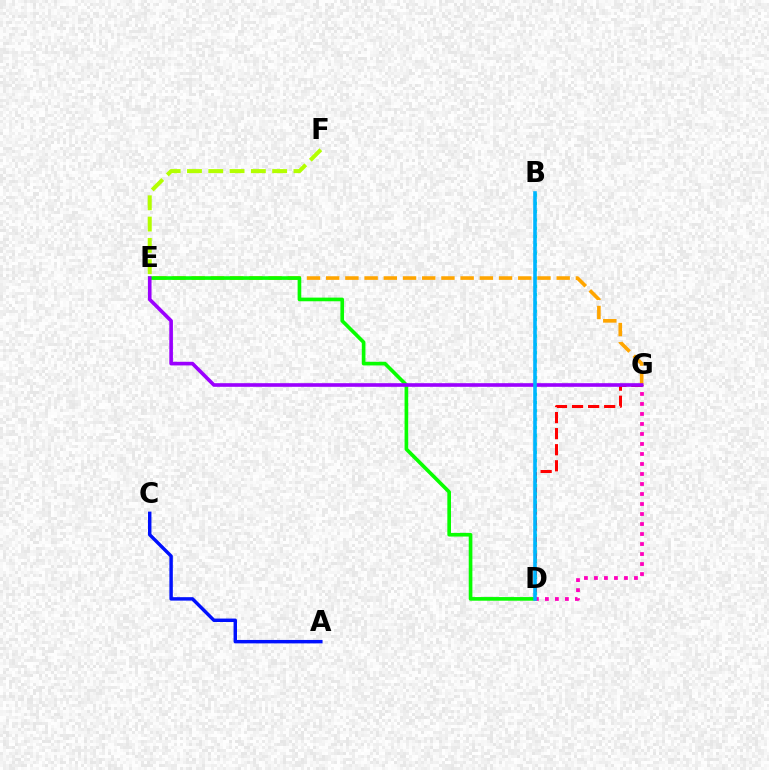{('E', 'F'): [{'color': '#b3ff00', 'line_style': 'dashed', 'thickness': 2.89}], ('D', 'G'): [{'color': '#ff0000', 'line_style': 'dashed', 'thickness': 2.18}, {'color': '#ff00bd', 'line_style': 'dotted', 'thickness': 2.72}], ('E', 'G'): [{'color': '#ffa500', 'line_style': 'dashed', 'thickness': 2.61}, {'color': '#9b00ff', 'line_style': 'solid', 'thickness': 2.61}], ('A', 'C'): [{'color': '#0010ff', 'line_style': 'solid', 'thickness': 2.47}], ('B', 'D'): [{'color': '#00ff9d', 'line_style': 'dotted', 'thickness': 2.25}, {'color': '#00b5ff', 'line_style': 'solid', 'thickness': 2.58}], ('D', 'E'): [{'color': '#08ff00', 'line_style': 'solid', 'thickness': 2.63}]}